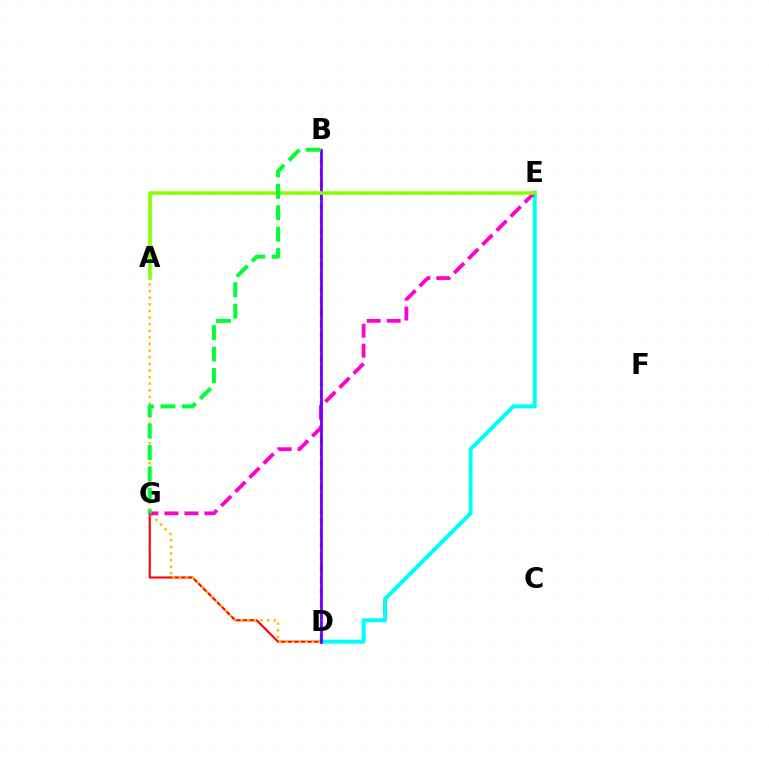{('D', 'G'): [{'color': '#ff0000', 'line_style': 'solid', 'thickness': 1.51}], ('D', 'E'): [{'color': '#00fff6', 'line_style': 'solid', 'thickness': 2.87}], ('A', 'D'): [{'color': '#ffbd00', 'line_style': 'dotted', 'thickness': 1.8}], ('B', 'D'): [{'color': '#004bff', 'line_style': 'dashed', 'thickness': 1.58}, {'color': '#7200ff', 'line_style': 'solid', 'thickness': 2.01}], ('E', 'G'): [{'color': '#ff00cf', 'line_style': 'dashed', 'thickness': 2.71}], ('A', 'E'): [{'color': '#84ff00', 'line_style': 'solid', 'thickness': 2.59}], ('B', 'G'): [{'color': '#00ff39', 'line_style': 'dashed', 'thickness': 2.91}]}